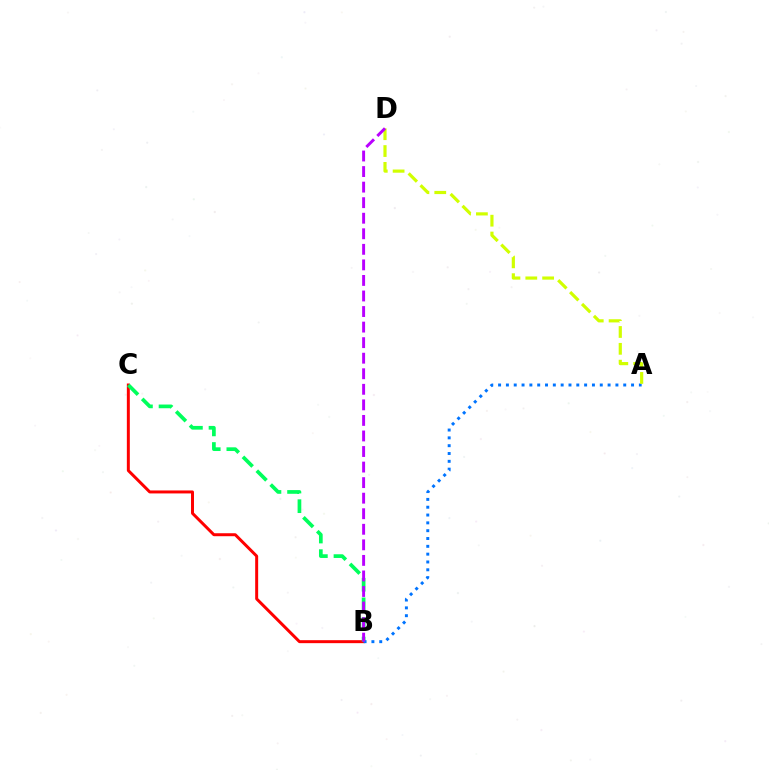{('B', 'C'): [{'color': '#ff0000', 'line_style': 'solid', 'thickness': 2.14}, {'color': '#00ff5c', 'line_style': 'dashed', 'thickness': 2.66}], ('A', 'B'): [{'color': '#0074ff', 'line_style': 'dotted', 'thickness': 2.13}], ('A', 'D'): [{'color': '#d1ff00', 'line_style': 'dashed', 'thickness': 2.29}], ('B', 'D'): [{'color': '#b900ff', 'line_style': 'dashed', 'thickness': 2.11}]}